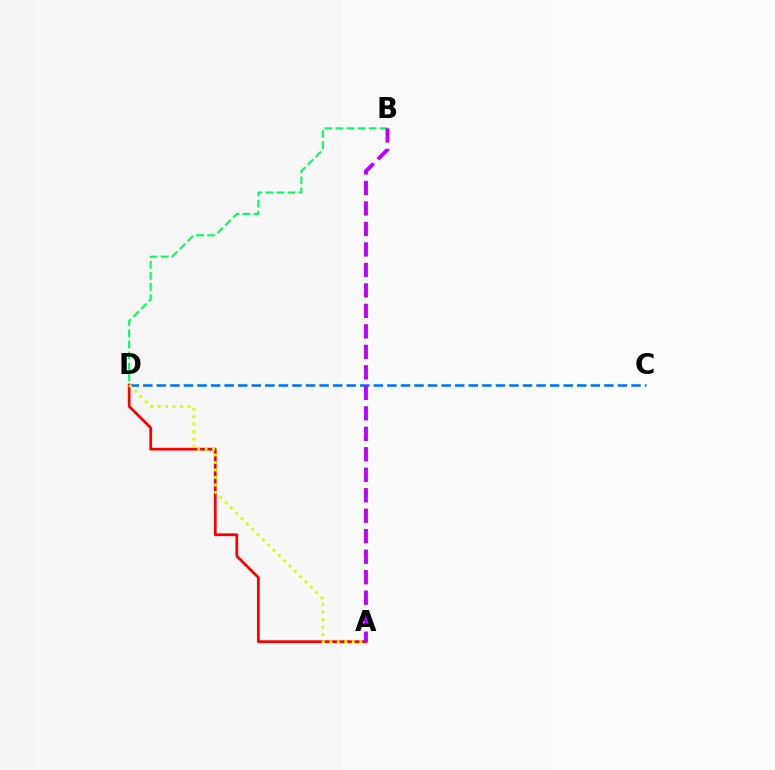{('B', 'D'): [{'color': '#00ff5c', 'line_style': 'dashed', 'thickness': 1.5}], ('C', 'D'): [{'color': '#0074ff', 'line_style': 'dashed', 'thickness': 1.84}], ('A', 'D'): [{'color': '#ff0000', 'line_style': 'solid', 'thickness': 1.98}, {'color': '#d1ff00', 'line_style': 'dotted', 'thickness': 2.03}], ('A', 'B'): [{'color': '#b900ff', 'line_style': 'dashed', 'thickness': 2.78}]}